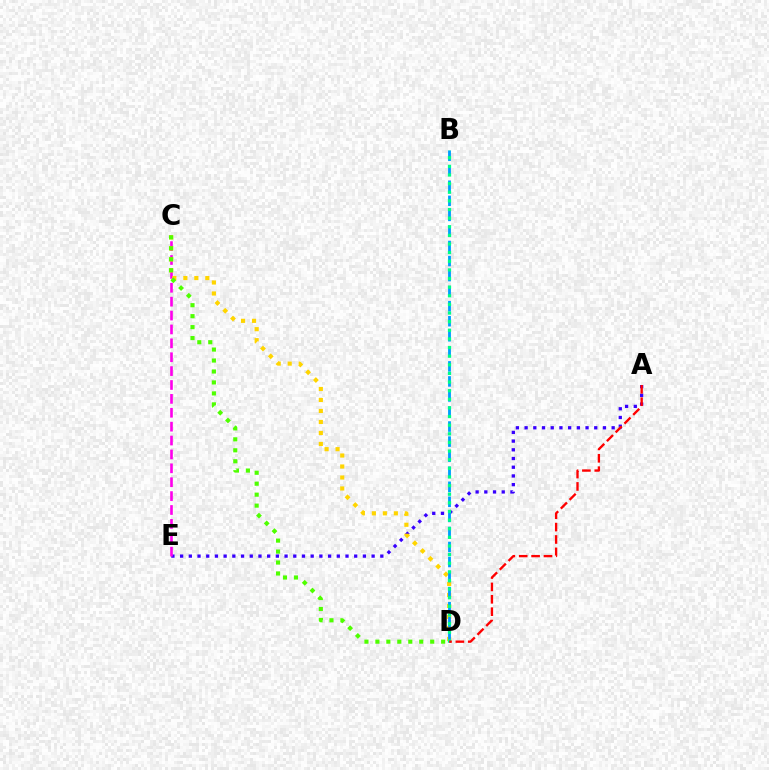{('A', 'E'): [{'color': '#3700ff', 'line_style': 'dotted', 'thickness': 2.37}], ('C', 'E'): [{'color': '#ff00ed', 'line_style': 'dashed', 'thickness': 1.89}], ('C', 'D'): [{'color': '#ffd500', 'line_style': 'dotted', 'thickness': 2.99}, {'color': '#4fff00', 'line_style': 'dotted', 'thickness': 2.98}], ('B', 'D'): [{'color': '#009eff', 'line_style': 'dashed', 'thickness': 2.04}, {'color': '#00ff86', 'line_style': 'dotted', 'thickness': 2.34}], ('A', 'D'): [{'color': '#ff0000', 'line_style': 'dashed', 'thickness': 1.68}]}